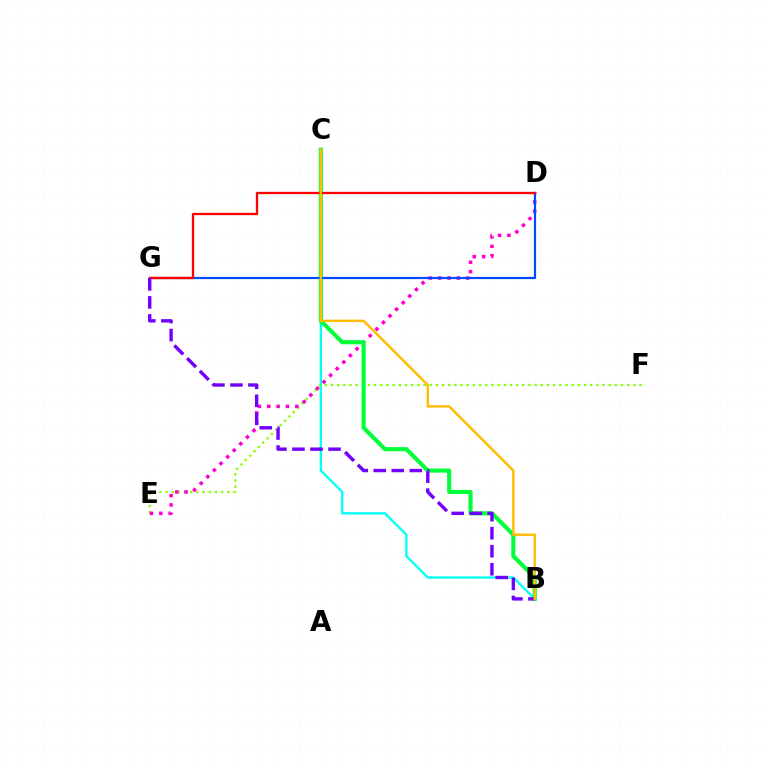{('B', 'C'): [{'color': '#00fff6', 'line_style': 'solid', 'thickness': 1.66}, {'color': '#00ff39', 'line_style': 'solid', 'thickness': 2.95}, {'color': '#ffbd00', 'line_style': 'solid', 'thickness': 1.73}], ('E', 'F'): [{'color': '#84ff00', 'line_style': 'dotted', 'thickness': 1.68}], ('D', 'E'): [{'color': '#ff00cf', 'line_style': 'dotted', 'thickness': 2.54}], ('D', 'G'): [{'color': '#004bff', 'line_style': 'solid', 'thickness': 1.6}, {'color': '#ff0000', 'line_style': 'solid', 'thickness': 1.67}], ('B', 'G'): [{'color': '#7200ff', 'line_style': 'dashed', 'thickness': 2.45}]}